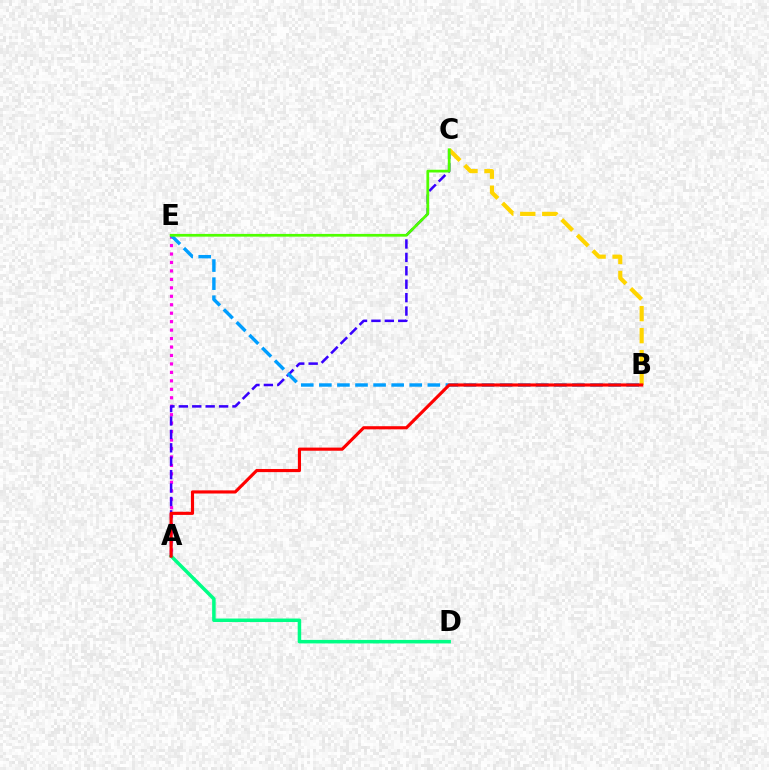{('A', 'E'): [{'color': '#ff00ed', 'line_style': 'dotted', 'thickness': 2.3}], ('A', 'C'): [{'color': '#3700ff', 'line_style': 'dashed', 'thickness': 1.82}], ('B', 'C'): [{'color': '#ffd500', 'line_style': 'dashed', 'thickness': 2.99}], ('A', 'D'): [{'color': '#00ff86', 'line_style': 'solid', 'thickness': 2.52}], ('B', 'E'): [{'color': '#009eff', 'line_style': 'dashed', 'thickness': 2.46}], ('C', 'E'): [{'color': '#4fff00', 'line_style': 'solid', 'thickness': 1.97}], ('A', 'B'): [{'color': '#ff0000', 'line_style': 'solid', 'thickness': 2.26}]}